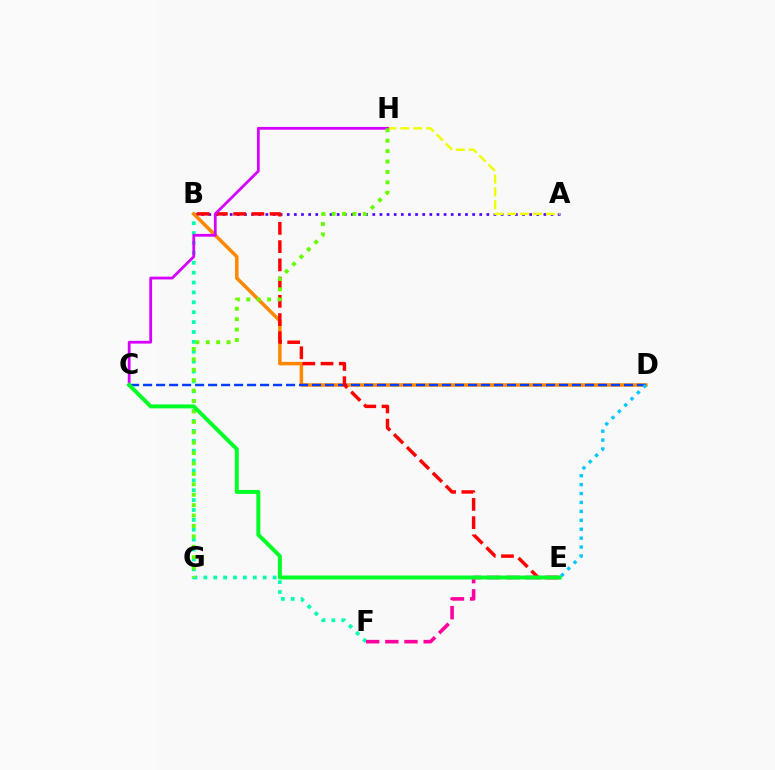{('A', 'B'): [{'color': '#4f00ff', 'line_style': 'dotted', 'thickness': 1.94}], ('B', 'F'): [{'color': '#00ffaf', 'line_style': 'dotted', 'thickness': 2.69}], ('B', 'D'): [{'color': '#ff8800', 'line_style': 'solid', 'thickness': 2.53}], ('A', 'H'): [{'color': '#eeff00', 'line_style': 'dashed', 'thickness': 1.75}], ('C', 'D'): [{'color': '#003fff', 'line_style': 'dashed', 'thickness': 1.77}], ('B', 'E'): [{'color': '#ff0000', 'line_style': 'dashed', 'thickness': 2.48}], ('C', 'H'): [{'color': '#d600ff', 'line_style': 'solid', 'thickness': 2.0}], ('G', 'H'): [{'color': '#66ff00', 'line_style': 'dotted', 'thickness': 2.83}], ('E', 'F'): [{'color': '#ff00a0', 'line_style': 'dashed', 'thickness': 2.6}], ('C', 'E'): [{'color': '#00ff27', 'line_style': 'solid', 'thickness': 2.85}], ('D', 'E'): [{'color': '#00c7ff', 'line_style': 'dotted', 'thickness': 2.42}]}